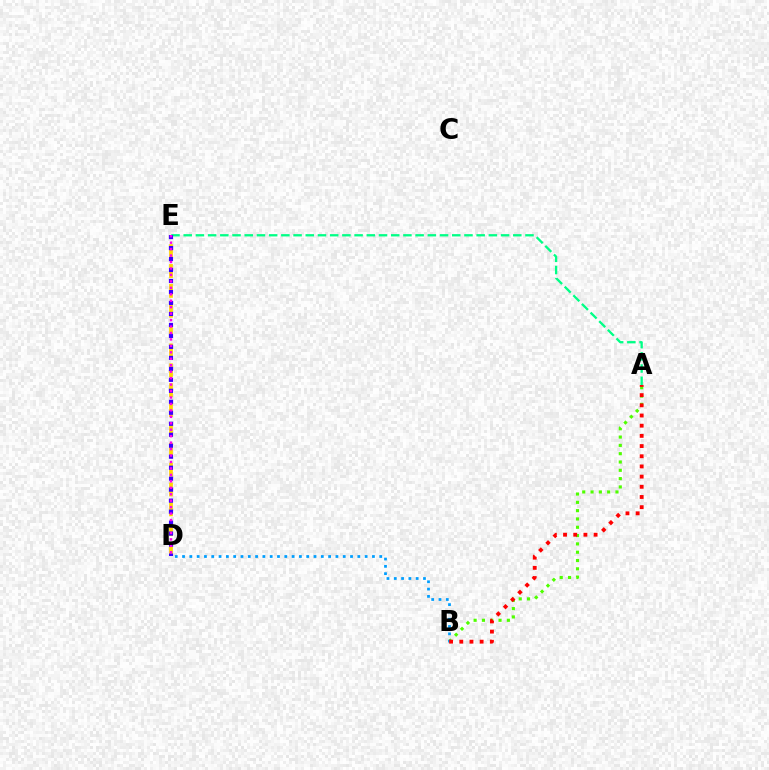{('A', 'B'): [{'color': '#4fff00', 'line_style': 'dotted', 'thickness': 2.26}, {'color': '#ff0000', 'line_style': 'dotted', 'thickness': 2.77}], ('D', 'E'): [{'color': '#ffd500', 'line_style': 'dashed', 'thickness': 2.7}, {'color': '#3700ff', 'line_style': 'dotted', 'thickness': 2.98}, {'color': '#ff00ed', 'line_style': 'dotted', 'thickness': 1.75}], ('A', 'E'): [{'color': '#00ff86', 'line_style': 'dashed', 'thickness': 1.66}], ('B', 'D'): [{'color': '#009eff', 'line_style': 'dotted', 'thickness': 1.98}]}